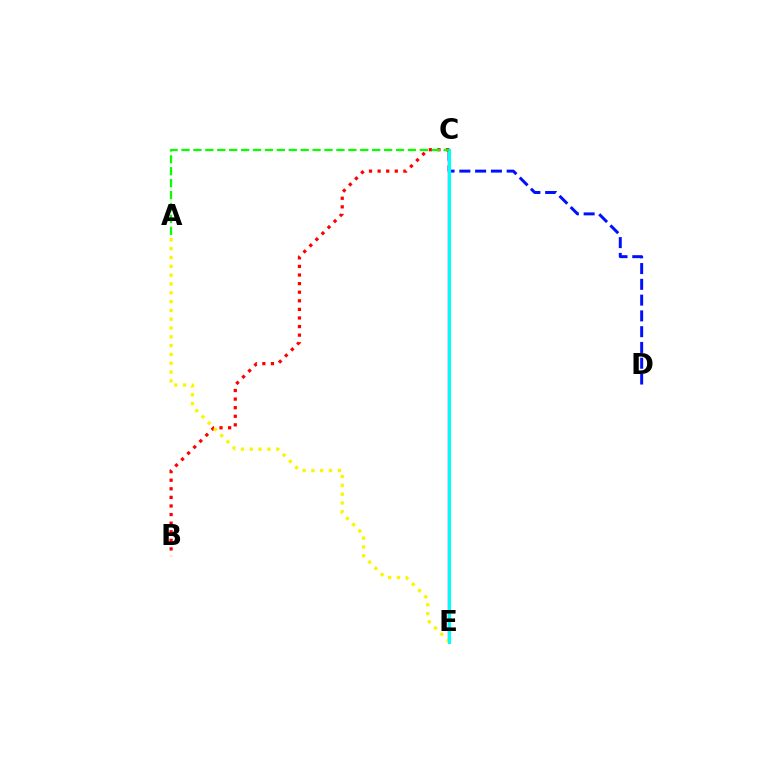{('C', 'E'): [{'color': '#ee00ff', 'line_style': 'solid', 'thickness': 1.75}, {'color': '#00fff6', 'line_style': 'solid', 'thickness': 2.22}], ('B', 'C'): [{'color': '#ff0000', 'line_style': 'dotted', 'thickness': 2.33}], ('A', 'E'): [{'color': '#fcf500', 'line_style': 'dotted', 'thickness': 2.39}], ('C', 'D'): [{'color': '#0010ff', 'line_style': 'dashed', 'thickness': 2.14}], ('A', 'C'): [{'color': '#08ff00', 'line_style': 'dashed', 'thickness': 1.62}]}